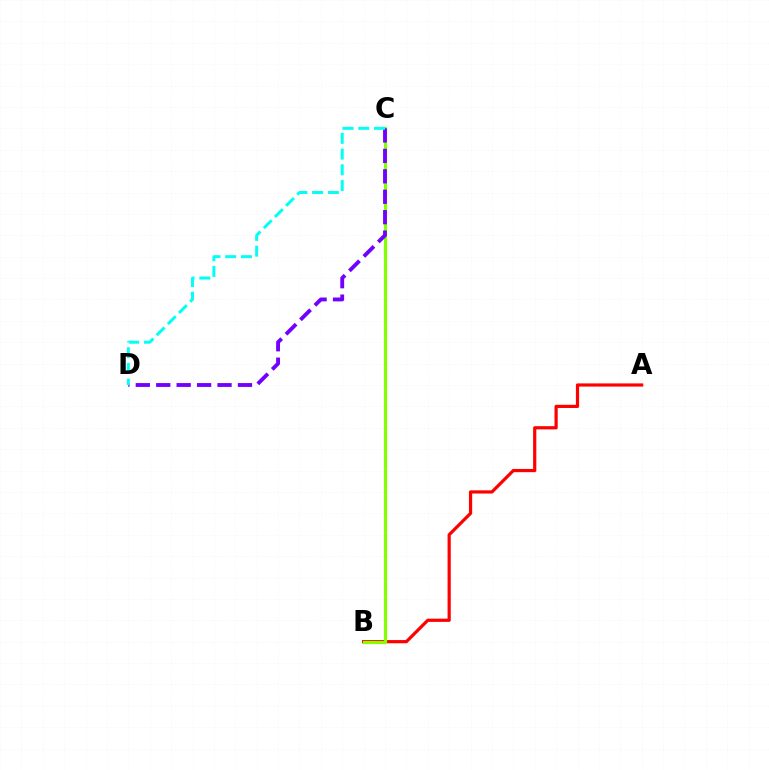{('A', 'B'): [{'color': '#ff0000', 'line_style': 'solid', 'thickness': 2.3}], ('B', 'C'): [{'color': '#84ff00', 'line_style': 'solid', 'thickness': 2.31}], ('C', 'D'): [{'color': '#7200ff', 'line_style': 'dashed', 'thickness': 2.78}, {'color': '#00fff6', 'line_style': 'dashed', 'thickness': 2.14}]}